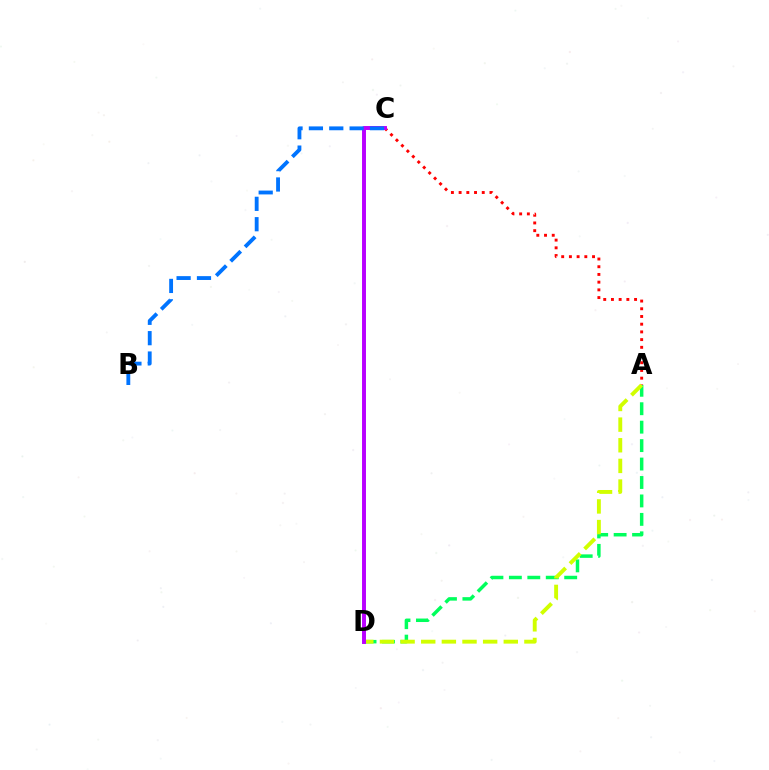{('A', 'C'): [{'color': '#ff0000', 'line_style': 'dotted', 'thickness': 2.09}], ('A', 'D'): [{'color': '#00ff5c', 'line_style': 'dashed', 'thickness': 2.51}, {'color': '#d1ff00', 'line_style': 'dashed', 'thickness': 2.8}], ('C', 'D'): [{'color': '#b900ff', 'line_style': 'solid', 'thickness': 2.84}], ('B', 'C'): [{'color': '#0074ff', 'line_style': 'dashed', 'thickness': 2.77}]}